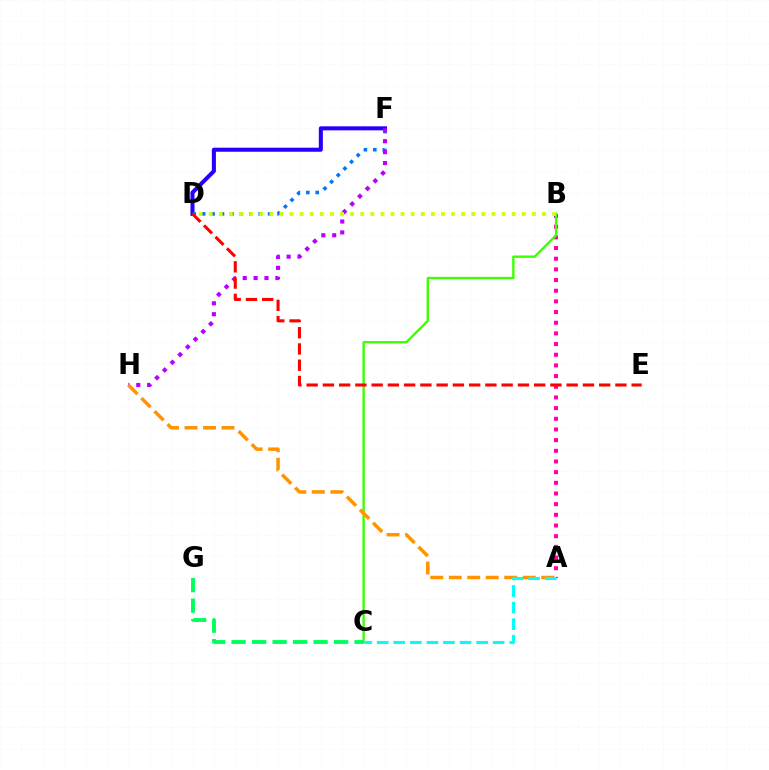{('A', 'B'): [{'color': '#ff00ac', 'line_style': 'dotted', 'thickness': 2.9}], ('D', 'F'): [{'color': '#2500ff', 'line_style': 'solid', 'thickness': 2.91}, {'color': '#0074ff', 'line_style': 'dotted', 'thickness': 2.56}], ('F', 'H'): [{'color': '#b900ff', 'line_style': 'dotted', 'thickness': 2.96}], ('B', 'C'): [{'color': '#3dff00', 'line_style': 'solid', 'thickness': 1.7}], ('A', 'H'): [{'color': '#ff9400', 'line_style': 'dashed', 'thickness': 2.51}], ('B', 'D'): [{'color': '#d1ff00', 'line_style': 'dotted', 'thickness': 2.74}], ('C', 'G'): [{'color': '#00ff5c', 'line_style': 'dashed', 'thickness': 2.78}], ('A', 'C'): [{'color': '#00fff6', 'line_style': 'dashed', 'thickness': 2.25}], ('D', 'E'): [{'color': '#ff0000', 'line_style': 'dashed', 'thickness': 2.21}]}